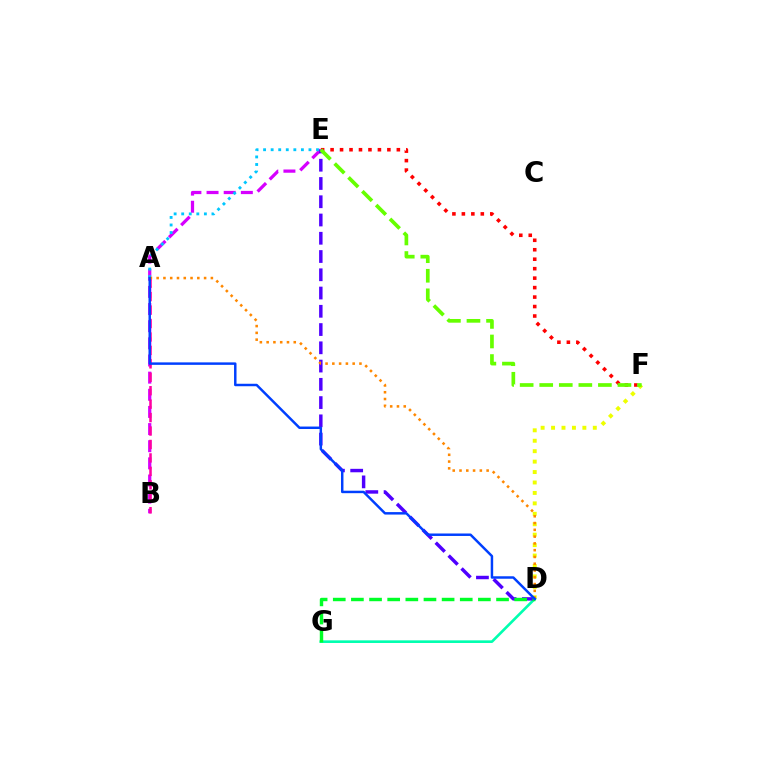{('B', 'E'): [{'color': '#d600ff', 'line_style': 'dashed', 'thickness': 2.33}], ('D', 'F'): [{'color': '#eeff00', 'line_style': 'dotted', 'thickness': 2.84}], ('D', 'G'): [{'color': '#00ffaf', 'line_style': 'solid', 'thickness': 1.89}, {'color': '#00ff27', 'line_style': 'dashed', 'thickness': 2.46}], ('E', 'F'): [{'color': '#ff0000', 'line_style': 'dotted', 'thickness': 2.57}, {'color': '#66ff00', 'line_style': 'dashed', 'thickness': 2.66}], ('D', 'E'): [{'color': '#4f00ff', 'line_style': 'dashed', 'thickness': 2.48}], ('A', 'E'): [{'color': '#00c7ff', 'line_style': 'dotted', 'thickness': 2.05}], ('A', 'B'): [{'color': '#ff00a0', 'line_style': 'dashed', 'thickness': 1.83}], ('A', 'D'): [{'color': '#ff8800', 'line_style': 'dotted', 'thickness': 1.84}, {'color': '#003fff', 'line_style': 'solid', 'thickness': 1.78}]}